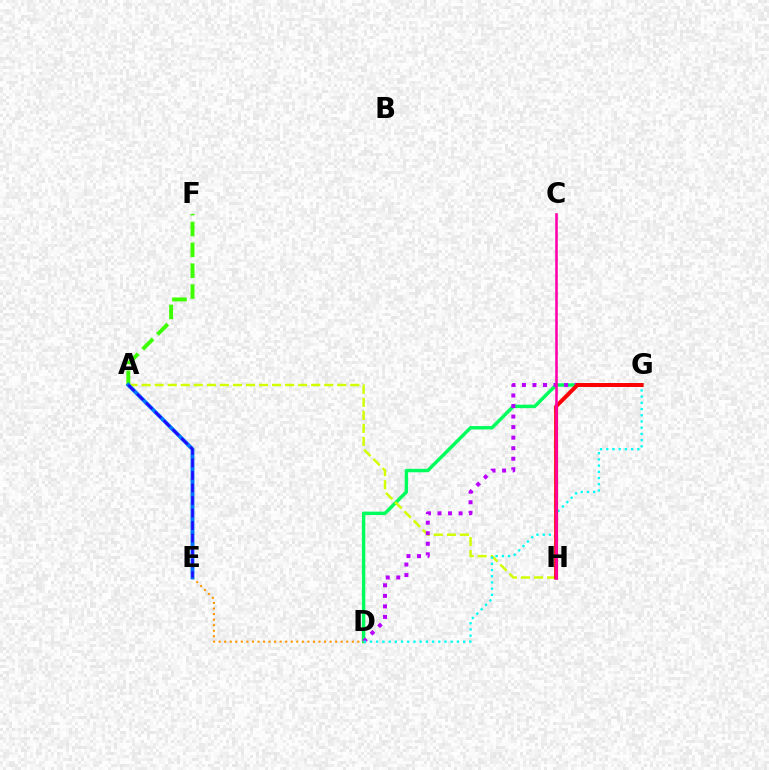{('D', 'G'): [{'color': '#00ff5c', 'line_style': 'solid', 'thickness': 2.47}, {'color': '#b900ff', 'line_style': 'dotted', 'thickness': 2.86}, {'color': '#00fff6', 'line_style': 'dotted', 'thickness': 1.69}], ('A', 'H'): [{'color': '#d1ff00', 'line_style': 'dashed', 'thickness': 1.77}], ('D', 'E'): [{'color': '#ff9400', 'line_style': 'dotted', 'thickness': 1.51}], ('A', 'F'): [{'color': '#3dff00', 'line_style': 'dashed', 'thickness': 2.84}], ('A', 'E'): [{'color': '#0074ff', 'line_style': 'solid', 'thickness': 2.79}, {'color': '#2500ff', 'line_style': 'dashed', 'thickness': 1.7}], ('G', 'H'): [{'color': '#ff0000', 'line_style': 'solid', 'thickness': 2.83}], ('C', 'H'): [{'color': '#ff00ac', 'line_style': 'solid', 'thickness': 1.85}]}